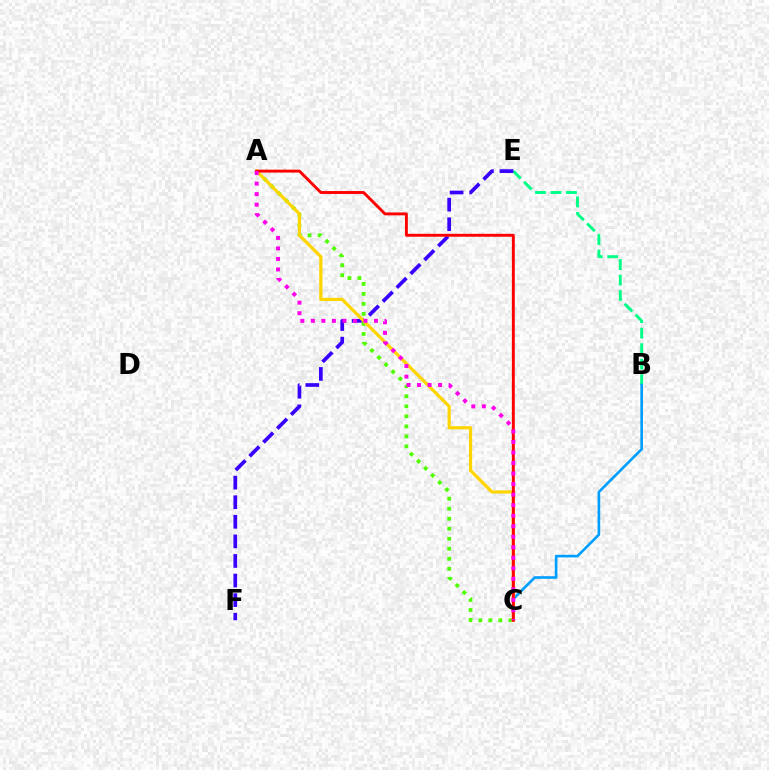{('B', 'E'): [{'color': '#00ff86', 'line_style': 'dashed', 'thickness': 2.1}], ('E', 'F'): [{'color': '#3700ff', 'line_style': 'dashed', 'thickness': 2.66}], ('B', 'C'): [{'color': '#009eff', 'line_style': 'solid', 'thickness': 1.91}], ('A', 'C'): [{'color': '#4fff00', 'line_style': 'dotted', 'thickness': 2.72}, {'color': '#ffd500', 'line_style': 'solid', 'thickness': 2.3}, {'color': '#ff0000', 'line_style': 'solid', 'thickness': 2.09}, {'color': '#ff00ed', 'line_style': 'dotted', 'thickness': 2.86}]}